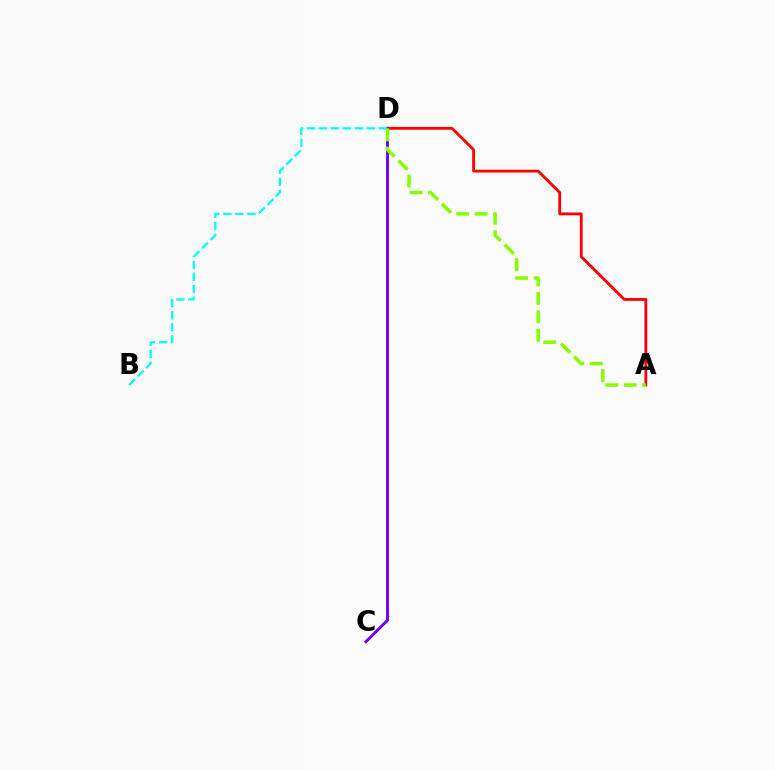{('A', 'D'): [{'color': '#ff0000', 'line_style': 'solid', 'thickness': 2.03}, {'color': '#84ff00', 'line_style': 'dashed', 'thickness': 2.51}], ('C', 'D'): [{'color': '#7200ff', 'line_style': 'solid', 'thickness': 2.11}], ('B', 'D'): [{'color': '#00fff6', 'line_style': 'dashed', 'thickness': 1.63}]}